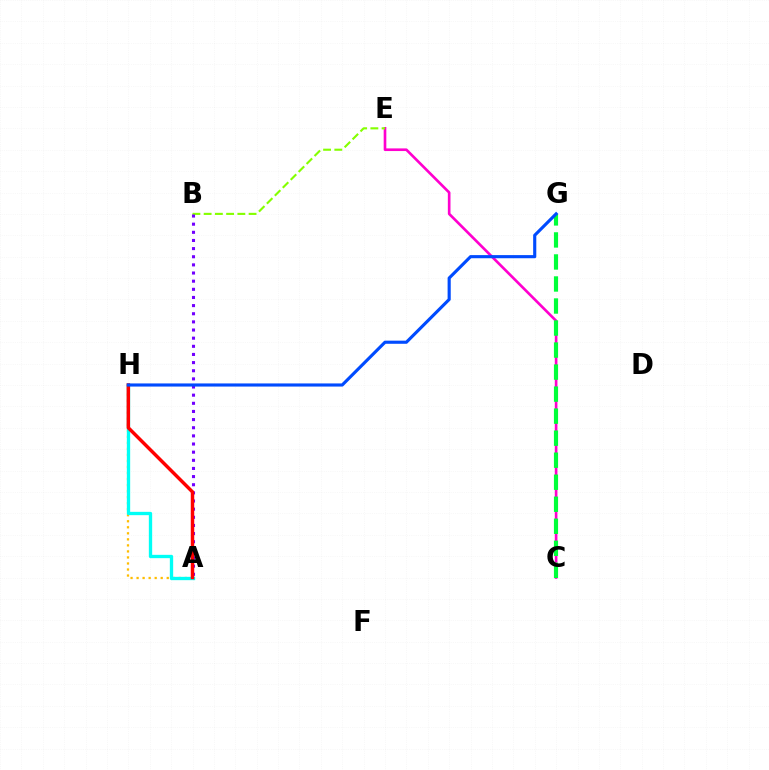{('C', 'E'): [{'color': '#ff00cf', 'line_style': 'solid', 'thickness': 1.91}], ('A', 'H'): [{'color': '#ffbd00', 'line_style': 'dotted', 'thickness': 1.64}, {'color': '#00fff6', 'line_style': 'solid', 'thickness': 2.4}, {'color': '#ff0000', 'line_style': 'solid', 'thickness': 2.49}], ('B', 'E'): [{'color': '#84ff00', 'line_style': 'dashed', 'thickness': 1.53}], ('C', 'G'): [{'color': '#00ff39', 'line_style': 'dashed', 'thickness': 2.99}], ('A', 'B'): [{'color': '#7200ff', 'line_style': 'dotted', 'thickness': 2.21}], ('G', 'H'): [{'color': '#004bff', 'line_style': 'solid', 'thickness': 2.26}]}